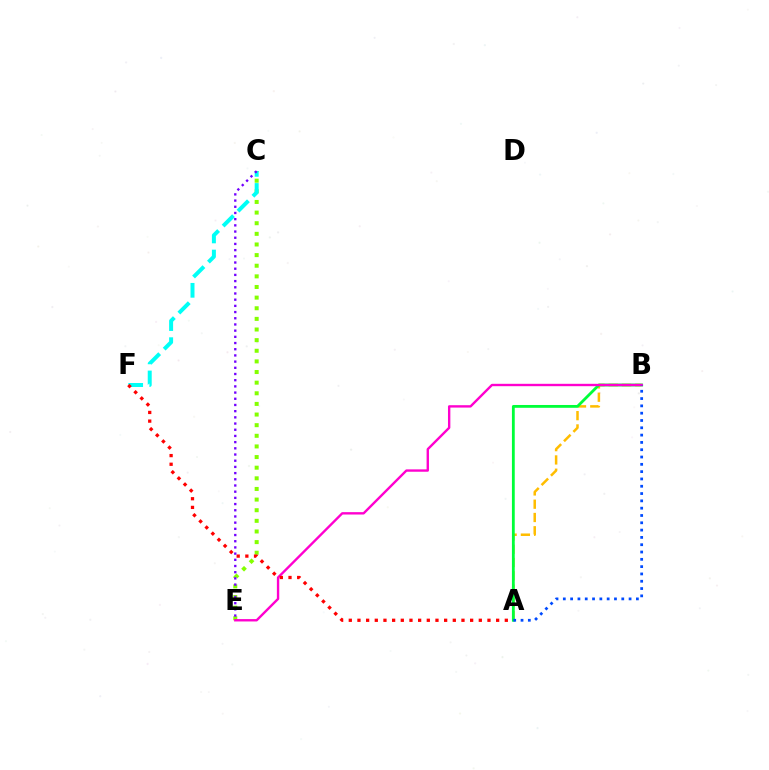{('C', 'E'): [{'color': '#84ff00', 'line_style': 'dotted', 'thickness': 2.89}, {'color': '#7200ff', 'line_style': 'dotted', 'thickness': 1.68}], ('A', 'B'): [{'color': '#ffbd00', 'line_style': 'dashed', 'thickness': 1.8}, {'color': '#00ff39', 'line_style': 'solid', 'thickness': 2.02}, {'color': '#004bff', 'line_style': 'dotted', 'thickness': 1.99}], ('C', 'F'): [{'color': '#00fff6', 'line_style': 'dashed', 'thickness': 2.86}], ('B', 'E'): [{'color': '#ff00cf', 'line_style': 'solid', 'thickness': 1.71}], ('A', 'F'): [{'color': '#ff0000', 'line_style': 'dotted', 'thickness': 2.35}]}